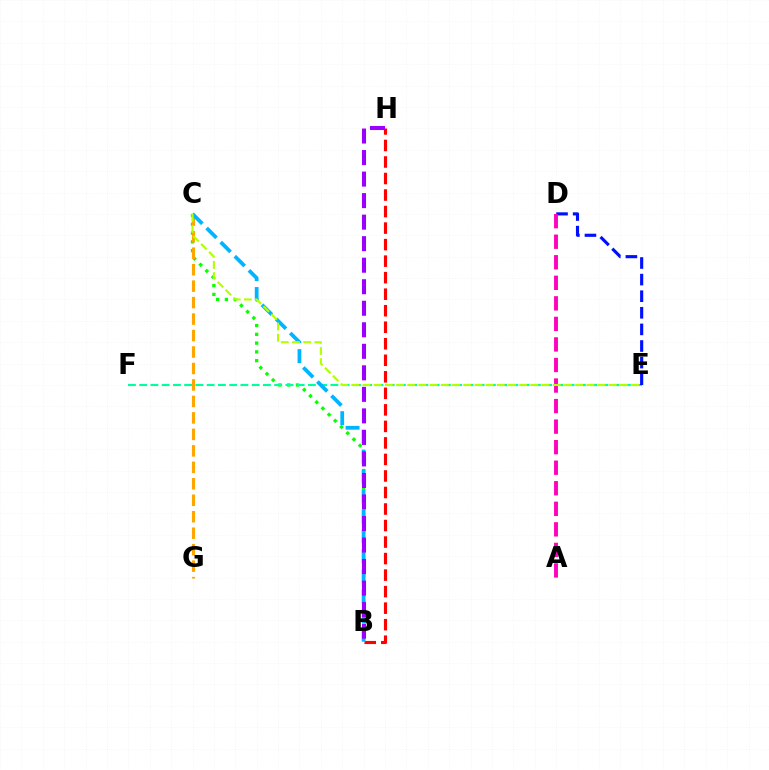{('B', 'C'): [{'color': '#08ff00', 'line_style': 'dotted', 'thickness': 2.38}, {'color': '#00b5ff', 'line_style': 'dashed', 'thickness': 2.71}], ('B', 'H'): [{'color': '#ff0000', 'line_style': 'dashed', 'thickness': 2.24}, {'color': '#9b00ff', 'line_style': 'dashed', 'thickness': 2.92}], ('C', 'G'): [{'color': '#ffa500', 'line_style': 'dashed', 'thickness': 2.24}], ('E', 'F'): [{'color': '#00ff9d', 'line_style': 'dashed', 'thickness': 1.53}], ('D', 'E'): [{'color': '#0010ff', 'line_style': 'dashed', 'thickness': 2.26}], ('A', 'D'): [{'color': '#ff00bd', 'line_style': 'dashed', 'thickness': 2.79}], ('C', 'E'): [{'color': '#b3ff00', 'line_style': 'dashed', 'thickness': 1.52}]}